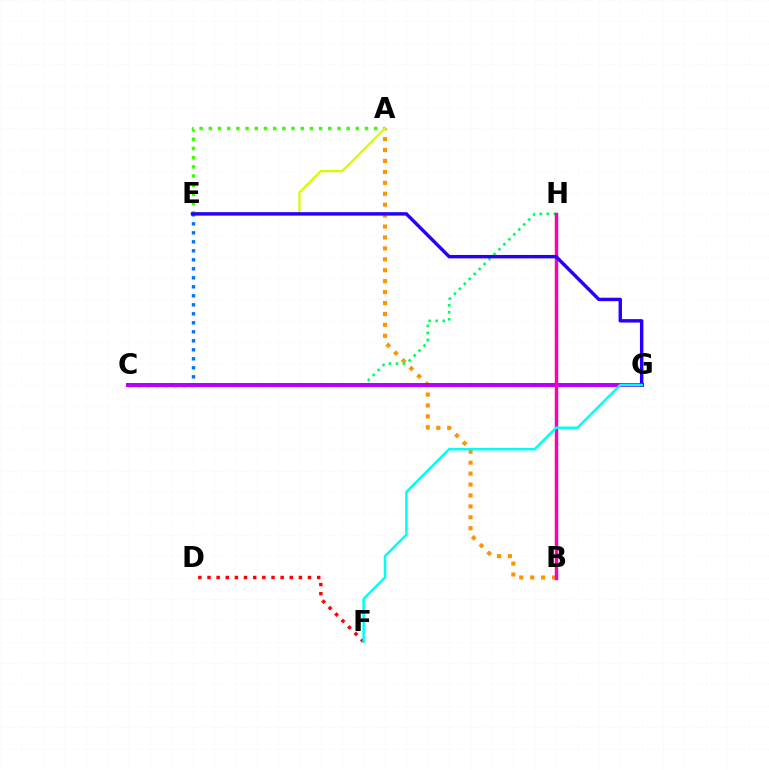{('A', 'B'): [{'color': '#ff9400', 'line_style': 'dotted', 'thickness': 2.97}], ('C', 'H'): [{'color': '#00ff5c', 'line_style': 'dotted', 'thickness': 1.9}], ('D', 'F'): [{'color': '#ff0000', 'line_style': 'dotted', 'thickness': 2.48}], ('C', 'E'): [{'color': '#0074ff', 'line_style': 'dotted', 'thickness': 2.45}], ('C', 'G'): [{'color': '#b900ff', 'line_style': 'solid', 'thickness': 2.89}], ('A', 'E'): [{'color': '#3dff00', 'line_style': 'dotted', 'thickness': 2.5}, {'color': '#d1ff00', 'line_style': 'solid', 'thickness': 1.65}], ('B', 'H'): [{'color': '#ff00ac', 'line_style': 'solid', 'thickness': 2.48}], ('E', 'G'): [{'color': '#2500ff', 'line_style': 'solid', 'thickness': 2.46}], ('F', 'G'): [{'color': '#00fff6', 'line_style': 'solid', 'thickness': 1.82}]}